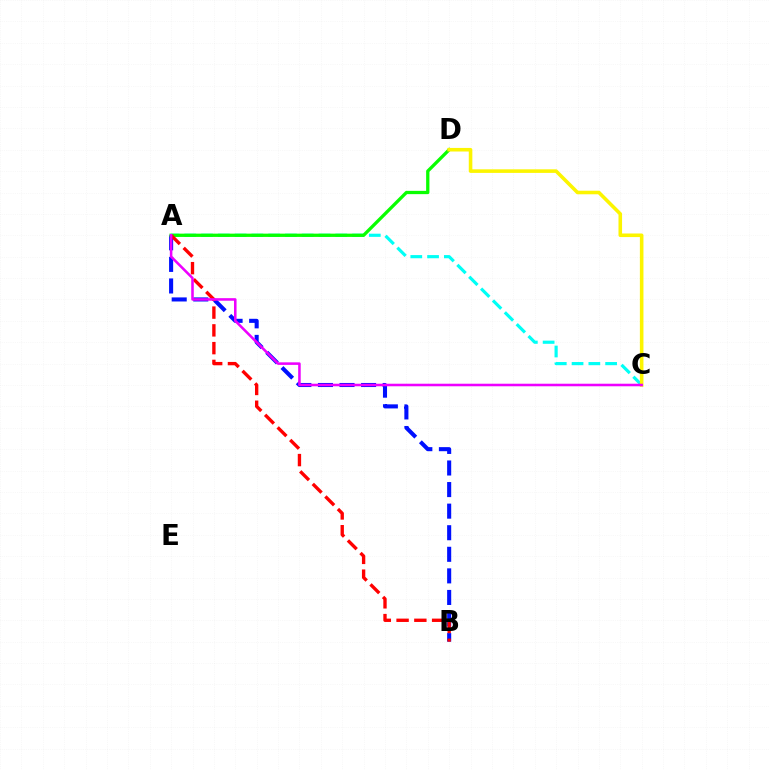{('A', 'B'): [{'color': '#0010ff', 'line_style': 'dashed', 'thickness': 2.93}, {'color': '#ff0000', 'line_style': 'dashed', 'thickness': 2.41}], ('A', 'C'): [{'color': '#00fff6', 'line_style': 'dashed', 'thickness': 2.28}, {'color': '#ee00ff', 'line_style': 'solid', 'thickness': 1.84}], ('A', 'D'): [{'color': '#08ff00', 'line_style': 'solid', 'thickness': 2.36}], ('C', 'D'): [{'color': '#fcf500', 'line_style': 'solid', 'thickness': 2.57}]}